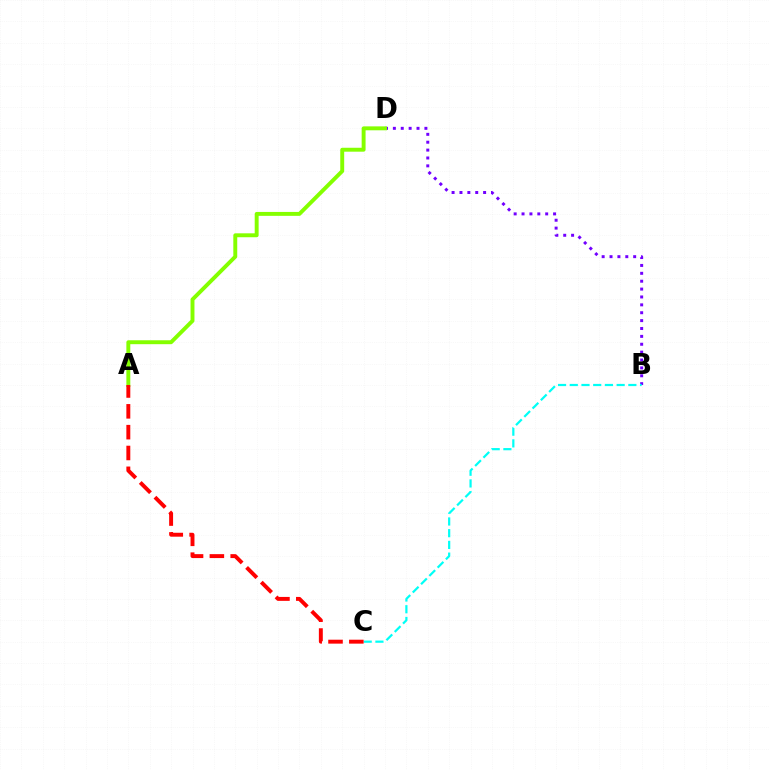{('B', 'D'): [{'color': '#7200ff', 'line_style': 'dotted', 'thickness': 2.14}], ('B', 'C'): [{'color': '#00fff6', 'line_style': 'dashed', 'thickness': 1.59}], ('A', 'D'): [{'color': '#84ff00', 'line_style': 'solid', 'thickness': 2.82}], ('A', 'C'): [{'color': '#ff0000', 'line_style': 'dashed', 'thickness': 2.83}]}